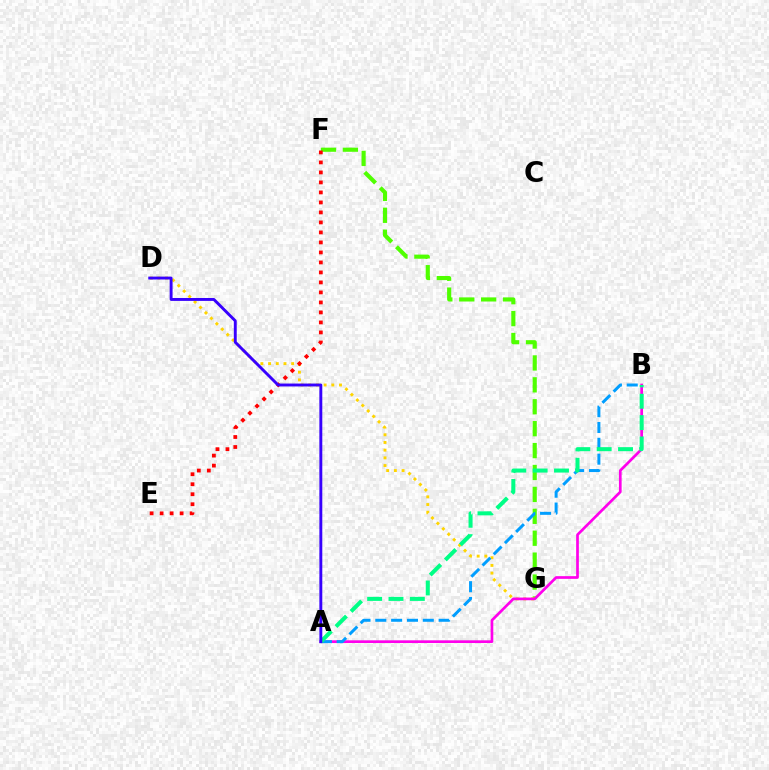{('F', 'G'): [{'color': '#4fff00', 'line_style': 'dashed', 'thickness': 2.98}], ('D', 'G'): [{'color': '#ffd500', 'line_style': 'dotted', 'thickness': 2.09}], ('A', 'B'): [{'color': '#ff00ed', 'line_style': 'solid', 'thickness': 1.94}, {'color': '#009eff', 'line_style': 'dashed', 'thickness': 2.15}, {'color': '#00ff86', 'line_style': 'dashed', 'thickness': 2.9}], ('E', 'F'): [{'color': '#ff0000', 'line_style': 'dotted', 'thickness': 2.72}], ('A', 'D'): [{'color': '#3700ff', 'line_style': 'solid', 'thickness': 2.09}]}